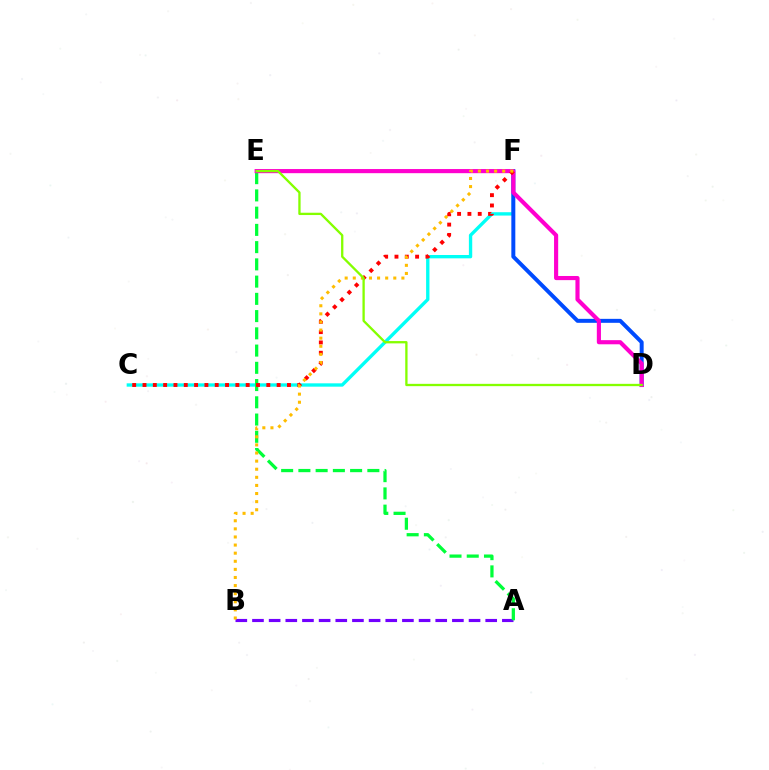{('A', 'B'): [{'color': '#7200ff', 'line_style': 'dashed', 'thickness': 2.26}], ('C', 'F'): [{'color': '#00fff6', 'line_style': 'solid', 'thickness': 2.41}, {'color': '#ff0000', 'line_style': 'dotted', 'thickness': 2.8}], ('D', 'F'): [{'color': '#004bff', 'line_style': 'solid', 'thickness': 2.86}], ('A', 'E'): [{'color': '#00ff39', 'line_style': 'dashed', 'thickness': 2.34}], ('D', 'E'): [{'color': '#ff00cf', 'line_style': 'solid', 'thickness': 2.98}, {'color': '#84ff00', 'line_style': 'solid', 'thickness': 1.67}], ('B', 'F'): [{'color': '#ffbd00', 'line_style': 'dotted', 'thickness': 2.2}]}